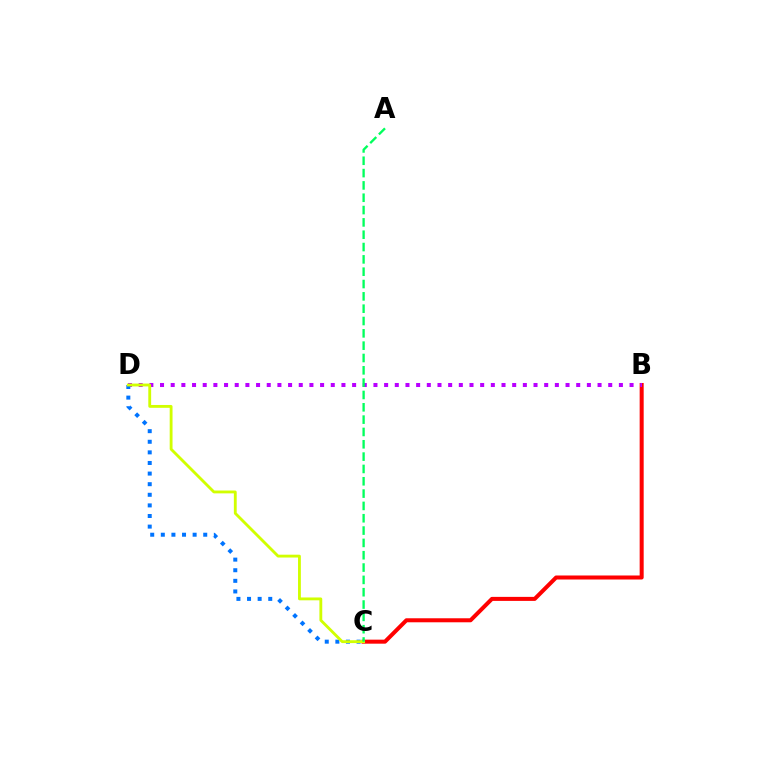{('B', 'C'): [{'color': '#ff0000', 'line_style': 'solid', 'thickness': 2.89}], ('B', 'D'): [{'color': '#b900ff', 'line_style': 'dotted', 'thickness': 2.9}], ('C', 'D'): [{'color': '#0074ff', 'line_style': 'dotted', 'thickness': 2.88}, {'color': '#d1ff00', 'line_style': 'solid', 'thickness': 2.05}], ('A', 'C'): [{'color': '#00ff5c', 'line_style': 'dashed', 'thickness': 1.67}]}